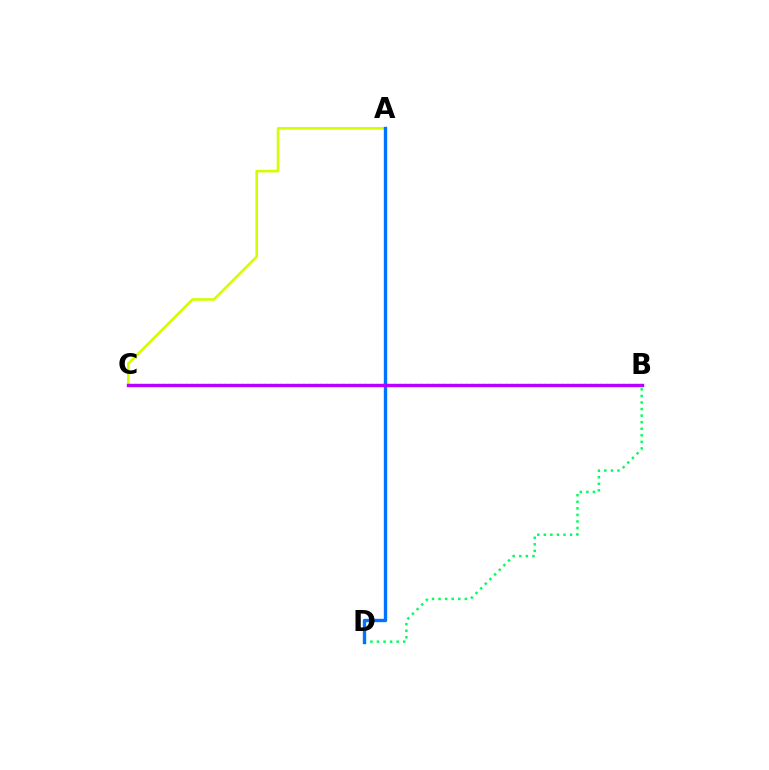{('A', 'C'): [{'color': '#d1ff00', 'line_style': 'solid', 'thickness': 1.87}], ('B', 'D'): [{'color': '#00ff5c', 'line_style': 'dotted', 'thickness': 1.78}], ('A', 'D'): [{'color': '#0074ff', 'line_style': 'solid', 'thickness': 2.44}], ('B', 'C'): [{'color': '#ff0000', 'line_style': 'dotted', 'thickness': 1.52}, {'color': '#b900ff', 'line_style': 'solid', 'thickness': 2.44}]}